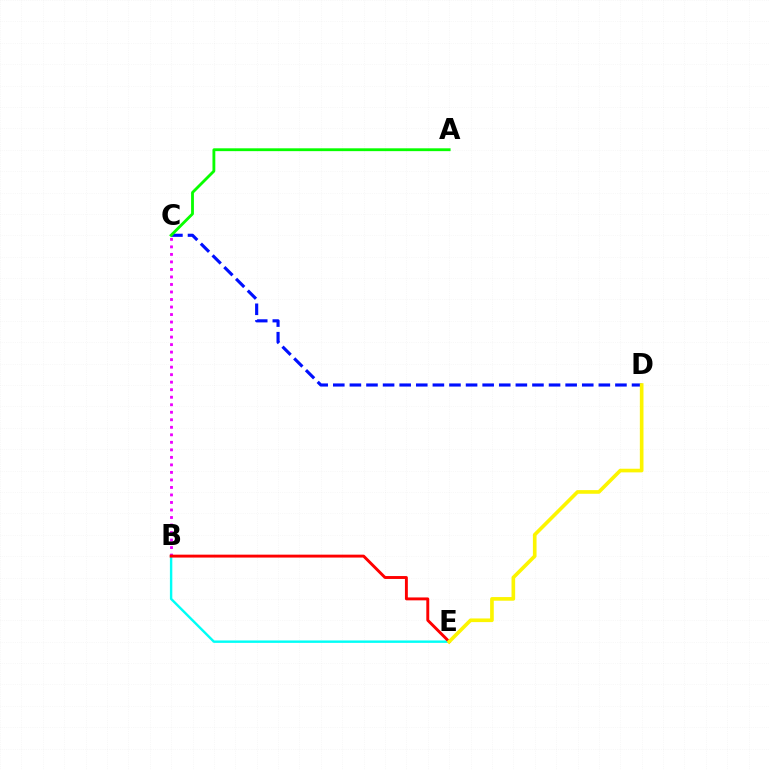{('B', 'E'): [{'color': '#00fff6', 'line_style': 'solid', 'thickness': 1.74}, {'color': '#ff0000', 'line_style': 'solid', 'thickness': 2.1}], ('B', 'C'): [{'color': '#ee00ff', 'line_style': 'dotted', 'thickness': 2.04}], ('C', 'D'): [{'color': '#0010ff', 'line_style': 'dashed', 'thickness': 2.25}], ('A', 'C'): [{'color': '#08ff00', 'line_style': 'solid', 'thickness': 2.04}], ('D', 'E'): [{'color': '#fcf500', 'line_style': 'solid', 'thickness': 2.62}]}